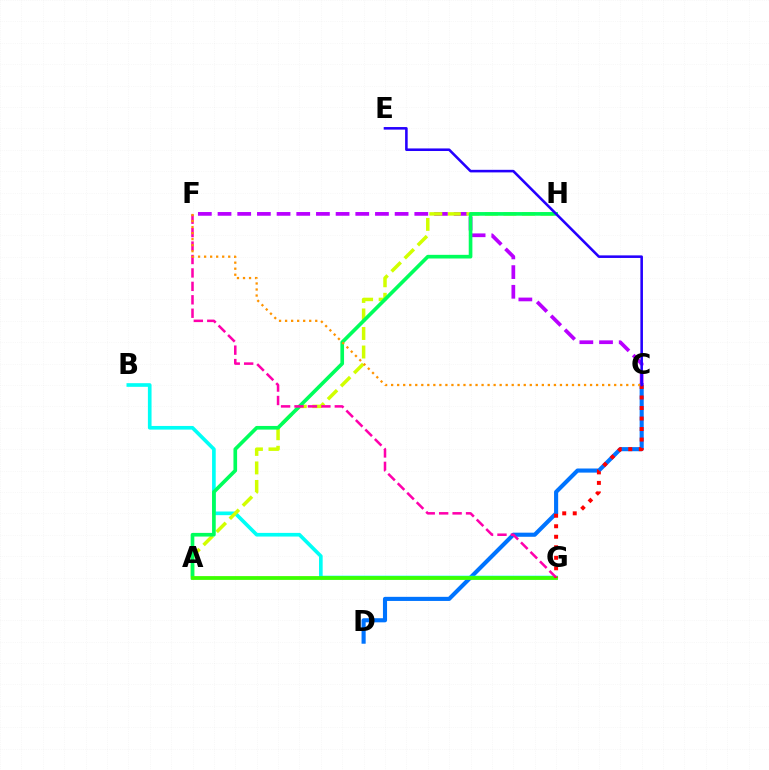{('C', 'D'): [{'color': '#0074ff', 'line_style': 'solid', 'thickness': 2.96}], ('C', 'F'): [{'color': '#b900ff', 'line_style': 'dashed', 'thickness': 2.67}, {'color': '#ff9400', 'line_style': 'dotted', 'thickness': 1.64}], ('B', 'G'): [{'color': '#00fff6', 'line_style': 'solid', 'thickness': 2.63}], ('A', 'H'): [{'color': '#d1ff00', 'line_style': 'dashed', 'thickness': 2.52}, {'color': '#00ff5c', 'line_style': 'solid', 'thickness': 2.63}], ('A', 'G'): [{'color': '#3dff00', 'line_style': 'solid', 'thickness': 2.73}], ('F', 'G'): [{'color': '#ff00ac', 'line_style': 'dashed', 'thickness': 1.82}], ('C', 'G'): [{'color': '#ff0000', 'line_style': 'dotted', 'thickness': 2.86}], ('C', 'E'): [{'color': '#2500ff', 'line_style': 'solid', 'thickness': 1.85}]}